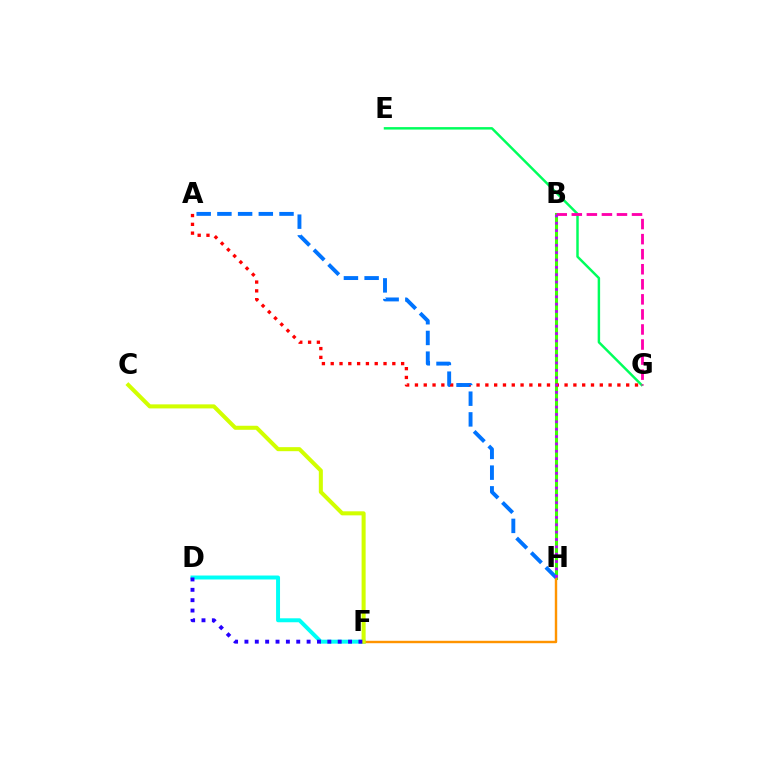{('B', 'H'): [{'color': '#3dff00', 'line_style': 'solid', 'thickness': 2.21}, {'color': '#b900ff', 'line_style': 'dotted', 'thickness': 2.0}], ('D', 'F'): [{'color': '#00fff6', 'line_style': 'solid', 'thickness': 2.85}, {'color': '#2500ff', 'line_style': 'dotted', 'thickness': 2.82}], ('F', 'H'): [{'color': '#ff9400', 'line_style': 'solid', 'thickness': 1.74}], ('C', 'F'): [{'color': '#d1ff00', 'line_style': 'solid', 'thickness': 2.91}], ('A', 'G'): [{'color': '#ff0000', 'line_style': 'dotted', 'thickness': 2.39}], ('A', 'H'): [{'color': '#0074ff', 'line_style': 'dashed', 'thickness': 2.81}], ('E', 'G'): [{'color': '#00ff5c', 'line_style': 'solid', 'thickness': 1.77}], ('B', 'G'): [{'color': '#ff00ac', 'line_style': 'dashed', 'thickness': 2.05}]}